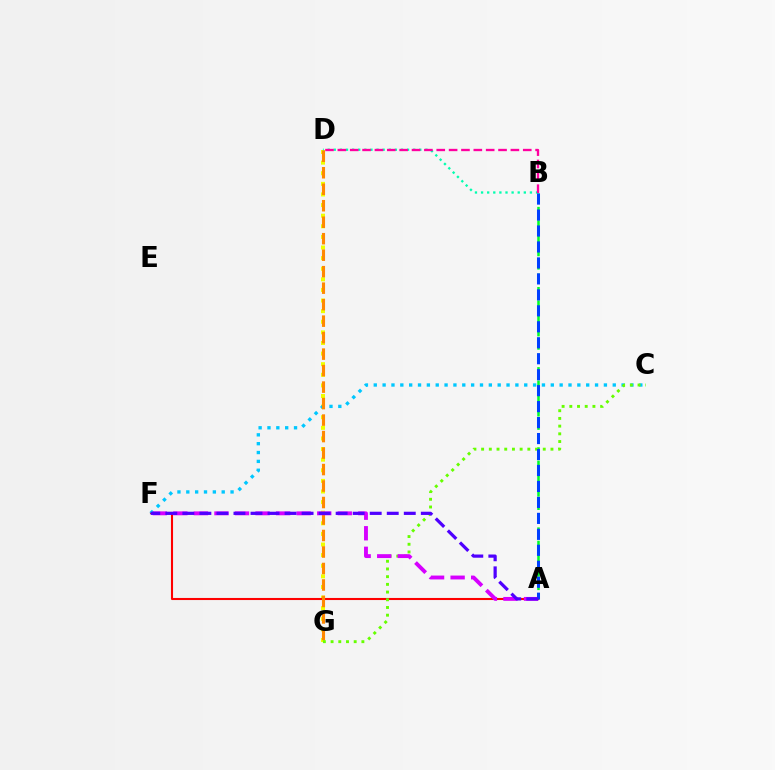{('D', 'G'): [{'color': '#eeff00', 'line_style': 'dotted', 'thickness': 2.88}, {'color': '#ff8800', 'line_style': 'dashed', 'thickness': 2.24}], ('A', 'B'): [{'color': '#00ff27', 'line_style': 'dashed', 'thickness': 1.81}, {'color': '#003fff', 'line_style': 'dashed', 'thickness': 2.17}], ('B', 'D'): [{'color': '#00ffaf', 'line_style': 'dotted', 'thickness': 1.66}, {'color': '#ff00a0', 'line_style': 'dashed', 'thickness': 1.68}], ('A', 'F'): [{'color': '#ff0000', 'line_style': 'solid', 'thickness': 1.5}, {'color': '#d600ff', 'line_style': 'dashed', 'thickness': 2.79}, {'color': '#4f00ff', 'line_style': 'dashed', 'thickness': 2.31}], ('C', 'F'): [{'color': '#00c7ff', 'line_style': 'dotted', 'thickness': 2.4}], ('C', 'G'): [{'color': '#66ff00', 'line_style': 'dotted', 'thickness': 2.09}]}